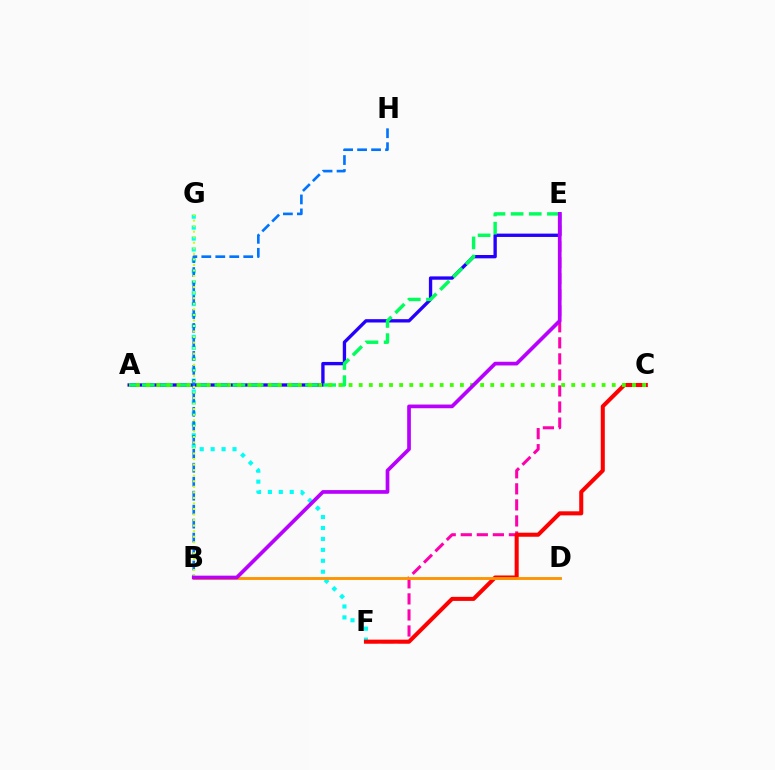{('E', 'F'): [{'color': '#ff00ac', 'line_style': 'dashed', 'thickness': 2.18}], ('A', 'E'): [{'color': '#2500ff', 'line_style': 'solid', 'thickness': 2.4}, {'color': '#00ff5c', 'line_style': 'dashed', 'thickness': 2.46}], ('F', 'G'): [{'color': '#00fff6', 'line_style': 'dotted', 'thickness': 2.97}], ('C', 'F'): [{'color': '#ff0000', 'line_style': 'solid', 'thickness': 2.91}], ('A', 'C'): [{'color': '#3dff00', 'line_style': 'dotted', 'thickness': 2.75}], ('B', 'D'): [{'color': '#ff9400', 'line_style': 'solid', 'thickness': 2.07}], ('B', 'H'): [{'color': '#0074ff', 'line_style': 'dashed', 'thickness': 1.9}], ('B', 'G'): [{'color': '#d1ff00', 'line_style': 'dotted', 'thickness': 1.51}], ('B', 'E'): [{'color': '#b900ff', 'line_style': 'solid', 'thickness': 2.66}]}